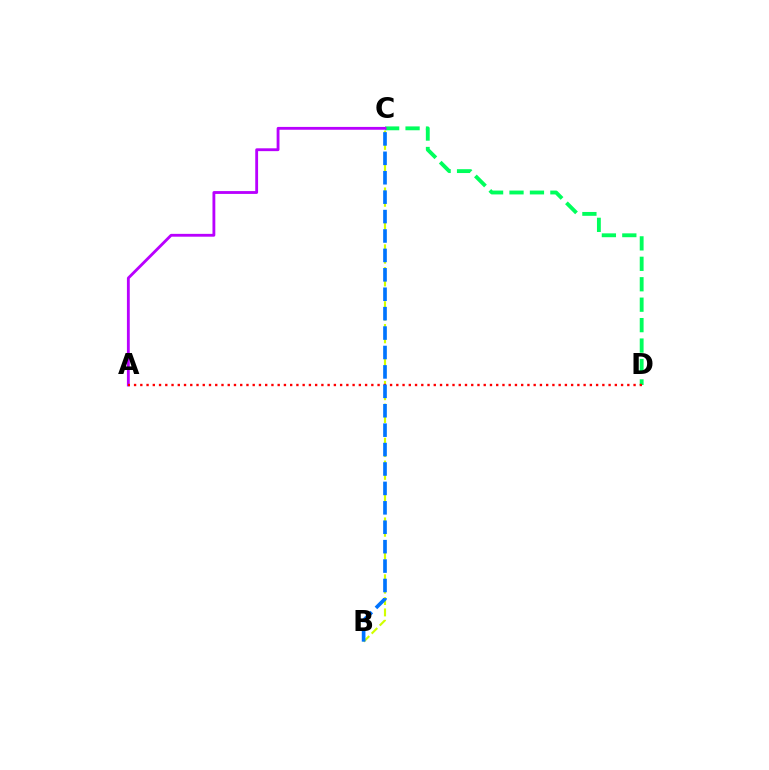{('C', 'D'): [{'color': '#00ff5c', 'line_style': 'dashed', 'thickness': 2.78}], ('A', 'C'): [{'color': '#b900ff', 'line_style': 'solid', 'thickness': 2.04}], ('B', 'C'): [{'color': '#d1ff00', 'line_style': 'dashed', 'thickness': 1.55}, {'color': '#0074ff', 'line_style': 'dashed', 'thickness': 2.64}], ('A', 'D'): [{'color': '#ff0000', 'line_style': 'dotted', 'thickness': 1.7}]}